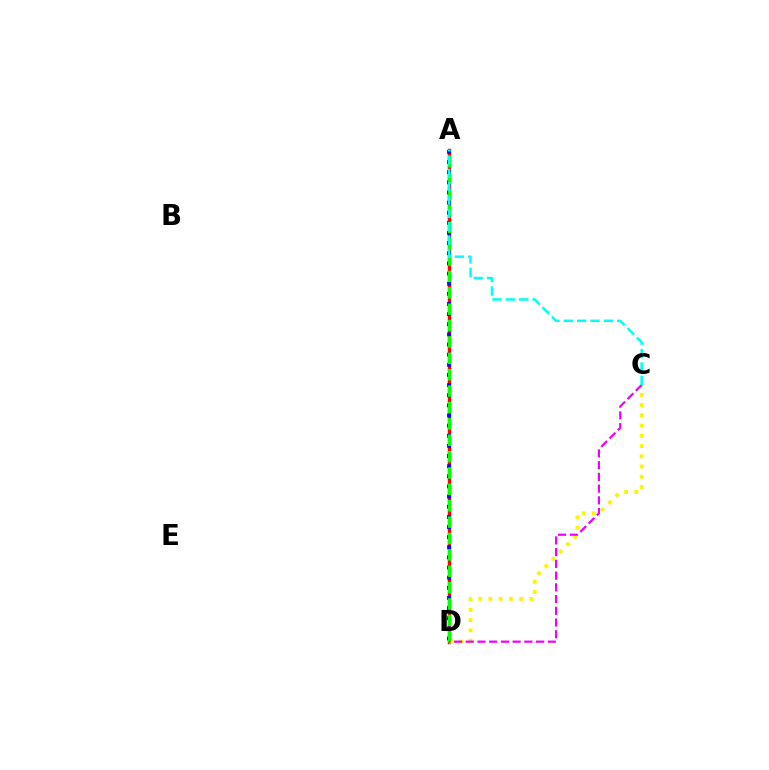{('A', 'D'): [{'color': '#ff0000', 'line_style': 'solid', 'thickness': 2.47}, {'color': '#0010ff', 'line_style': 'dotted', 'thickness': 2.75}, {'color': '#08ff00', 'line_style': 'dashed', 'thickness': 2.23}], ('C', 'D'): [{'color': '#fcf500', 'line_style': 'dotted', 'thickness': 2.79}, {'color': '#ee00ff', 'line_style': 'dashed', 'thickness': 1.59}], ('A', 'C'): [{'color': '#00fff6', 'line_style': 'dashed', 'thickness': 1.82}]}